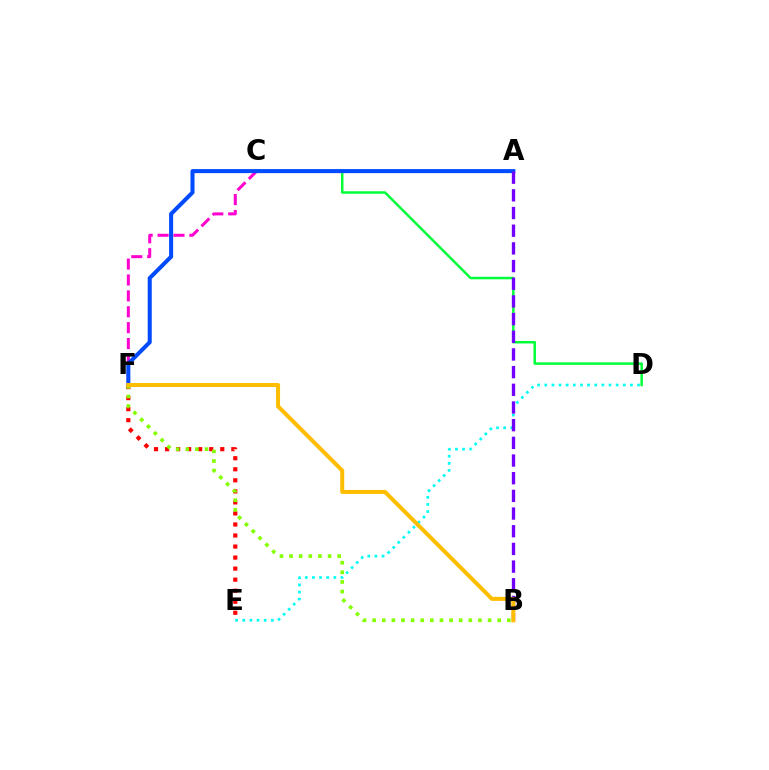{('C', 'F'): [{'color': '#ff00cf', 'line_style': 'dashed', 'thickness': 2.16}], ('D', 'E'): [{'color': '#00fff6', 'line_style': 'dotted', 'thickness': 1.94}], ('C', 'D'): [{'color': '#00ff39', 'line_style': 'solid', 'thickness': 1.79}], ('A', 'F'): [{'color': '#004bff', 'line_style': 'solid', 'thickness': 2.91}], ('E', 'F'): [{'color': '#ff0000', 'line_style': 'dotted', 'thickness': 3.0}], ('A', 'B'): [{'color': '#7200ff', 'line_style': 'dashed', 'thickness': 2.4}], ('B', 'F'): [{'color': '#84ff00', 'line_style': 'dotted', 'thickness': 2.61}, {'color': '#ffbd00', 'line_style': 'solid', 'thickness': 2.88}]}